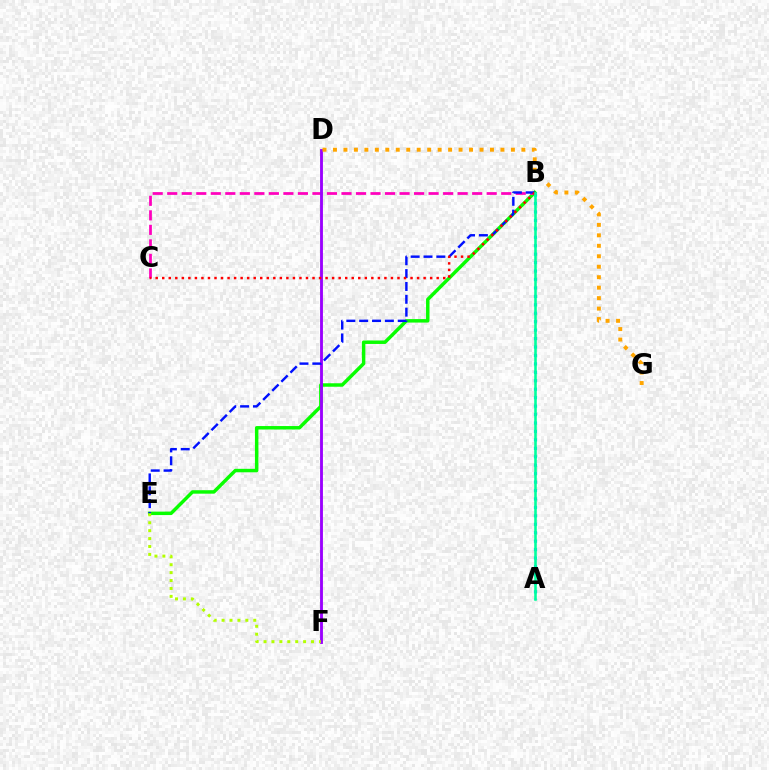{('B', 'E'): [{'color': '#08ff00', 'line_style': 'solid', 'thickness': 2.49}, {'color': '#0010ff', 'line_style': 'dashed', 'thickness': 1.75}], ('A', 'B'): [{'color': '#00b5ff', 'line_style': 'dotted', 'thickness': 2.29}, {'color': '#00ff9d', 'line_style': 'solid', 'thickness': 1.86}], ('B', 'C'): [{'color': '#ff00bd', 'line_style': 'dashed', 'thickness': 1.97}, {'color': '#ff0000', 'line_style': 'dotted', 'thickness': 1.78}], ('D', 'F'): [{'color': '#9b00ff', 'line_style': 'solid', 'thickness': 2.06}], ('D', 'G'): [{'color': '#ffa500', 'line_style': 'dotted', 'thickness': 2.84}], ('E', 'F'): [{'color': '#b3ff00', 'line_style': 'dotted', 'thickness': 2.15}]}